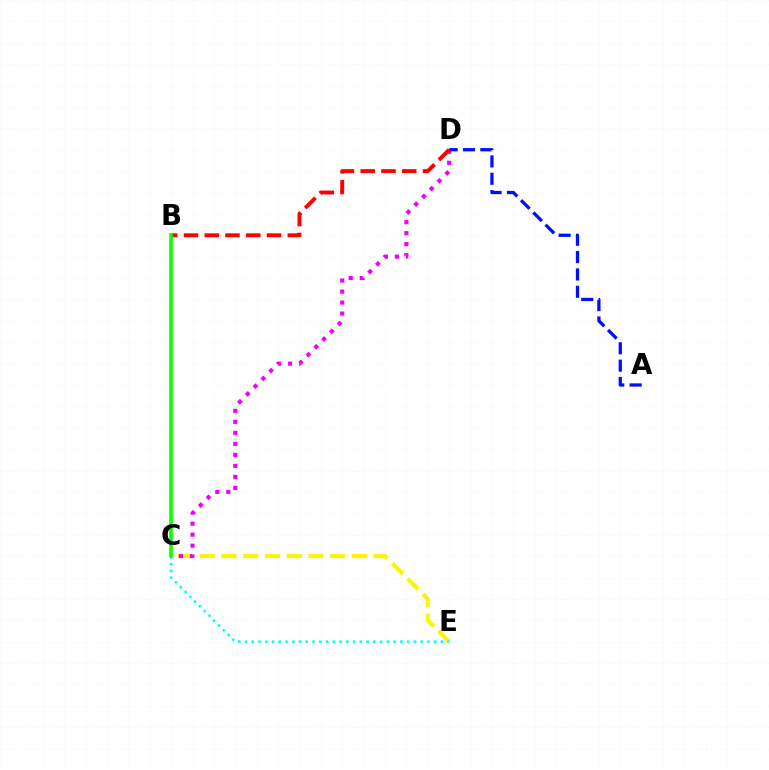{('C', 'E'): [{'color': '#fcf500', 'line_style': 'dashed', 'thickness': 2.95}, {'color': '#00fff6', 'line_style': 'dotted', 'thickness': 1.84}], ('C', 'D'): [{'color': '#ee00ff', 'line_style': 'dotted', 'thickness': 2.99}], ('A', 'D'): [{'color': '#0010ff', 'line_style': 'dashed', 'thickness': 2.36}], ('B', 'D'): [{'color': '#ff0000', 'line_style': 'dashed', 'thickness': 2.82}], ('B', 'C'): [{'color': '#08ff00', 'line_style': 'solid', 'thickness': 2.53}]}